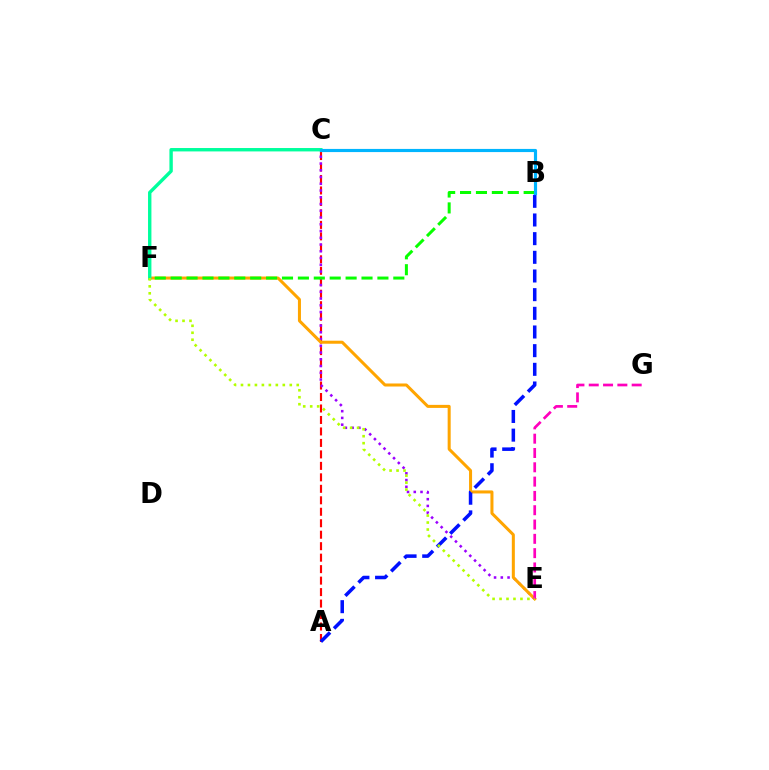{('A', 'C'): [{'color': '#ff0000', 'line_style': 'dashed', 'thickness': 1.56}], ('C', 'E'): [{'color': '#9b00ff', 'line_style': 'dotted', 'thickness': 1.83}], ('E', 'F'): [{'color': '#ffa500', 'line_style': 'solid', 'thickness': 2.18}, {'color': '#b3ff00', 'line_style': 'dotted', 'thickness': 1.89}], ('C', 'F'): [{'color': '#00ff9d', 'line_style': 'solid', 'thickness': 2.44}], ('E', 'G'): [{'color': '#ff00bd', 'line_style': 'dashed', 'thickness': 1.94}], ('A', 'B'): [{'color': '#0010ff', 'line_style': 'dashed', 'thickness': 2.54}], ('B', 'F'): [{'color': '#08ff00', 'line_style': 'dashed', 'thickness': 2.16}], ('B', 'C'): [{'color': '#00b5ff', 'line_style': 'solid', 'thickness': 2.27}]}